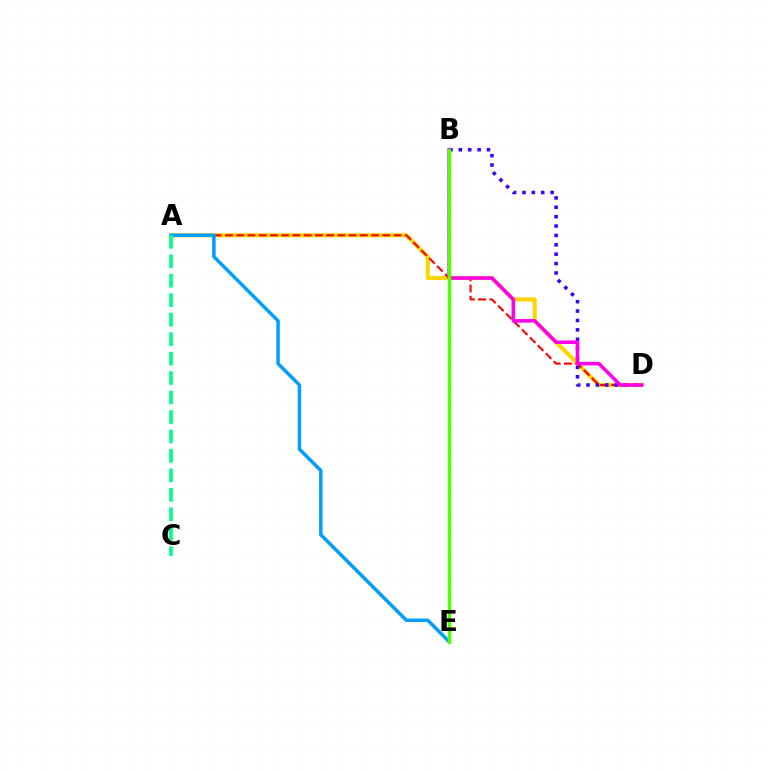{('A', 'D'): [{'color': '#ffd500', 'line_style': 'solid', 'thickness': 2.96}, {'color': '#ff0000', 'line_style': 'dashed', 'thickness': 1.53}], ('B', 'D'): [{'color': '#3700ff', 'line_style': 'dotted', 'thickness': 2.55}, {'color': '#ff00ed', 'line_style': 'solid', 'thickness': 2.56}], ('A', 'E'): [{'color': '#009eff', 'line_style': 'solid', 'thickness': 2.51}], ('B', 'E'): [{'color': '#4fff00', 'line_style': 'solid', 'thickness': 2.45}], ('A', 'C'): [{'color': '#00ff86', 'line_style': 'dashed', 'thickness': 2.64}]}